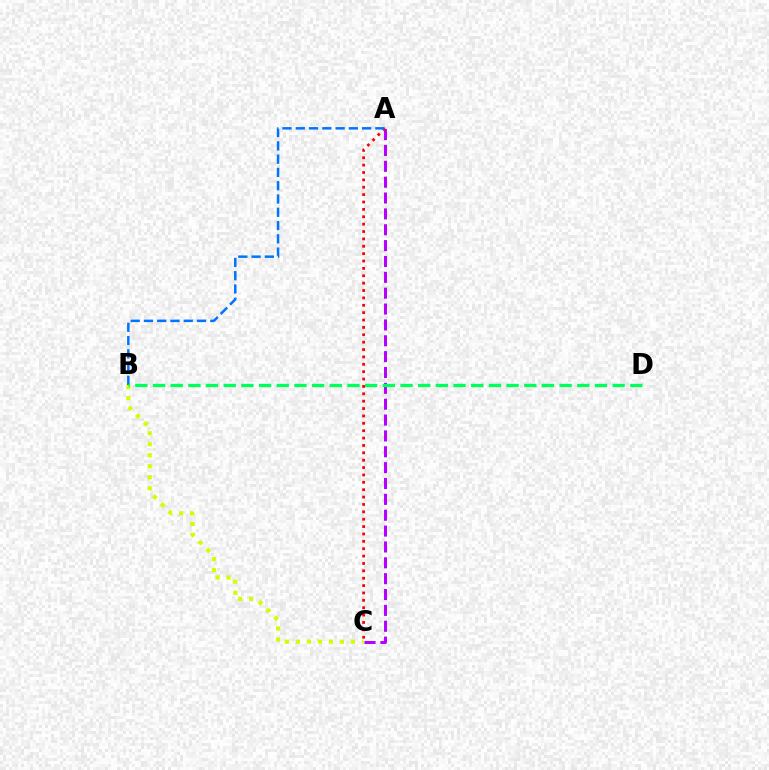{('A', 'C'): [{'color': '#b900ff', 'line_style': 'dashed', 'thickness': 2.15}, {'color': '#ff0000', 'line_style': 'dotted', 'thickness': 2.0}], ('B', 'C'): [{'color': '#d1ff00', 'line_style': 'dotted', 'thickness': 2.99}], ('A', 'B'): [{'color': '#0074ff', 'line_style': 'dashed', 'thickness': 1.8}], ('B', 'D'): [{'color': '#00ff5c', 'line_style': 'dashed', 'thickness': 2.4}]}